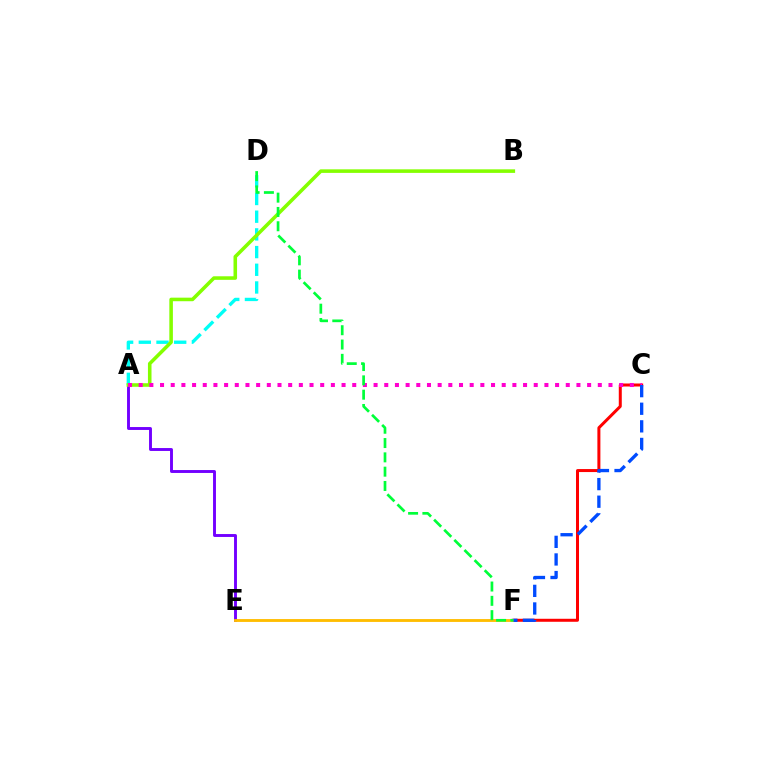{('A', 'E'): [{'color': '#7200ff', 'line_style': 'solid', 'thickness': 2.09}], ('A', 'D'): [{'color': '#00fff6', 'line_style': 'dashed', 'thickness': 2.4}], ('C', 'F'): [{'color': '#ff0000', 'line_style': 'solid', 'thickness': 2.16}, {'color': '#004bff', 'line_style': 'dashed', 'thickness': 2.39}], ('A', 'B'): [{'color': '#84ff00', 'line_style': 'solid', 'thickness': 2.56}], ('E', 'F'): [{'color': '#ffbd00', 'line_style': 'solid', 'thickness': 2.05}], ('A', 'C'): [{'color': '#ff00cf', 'line_style': 'dotted', 'thickness': 2.9}], ('D', 'F'): [{'color': '#00ff39', 'line_style': 'dashed', 'thickness': 1.94}]}